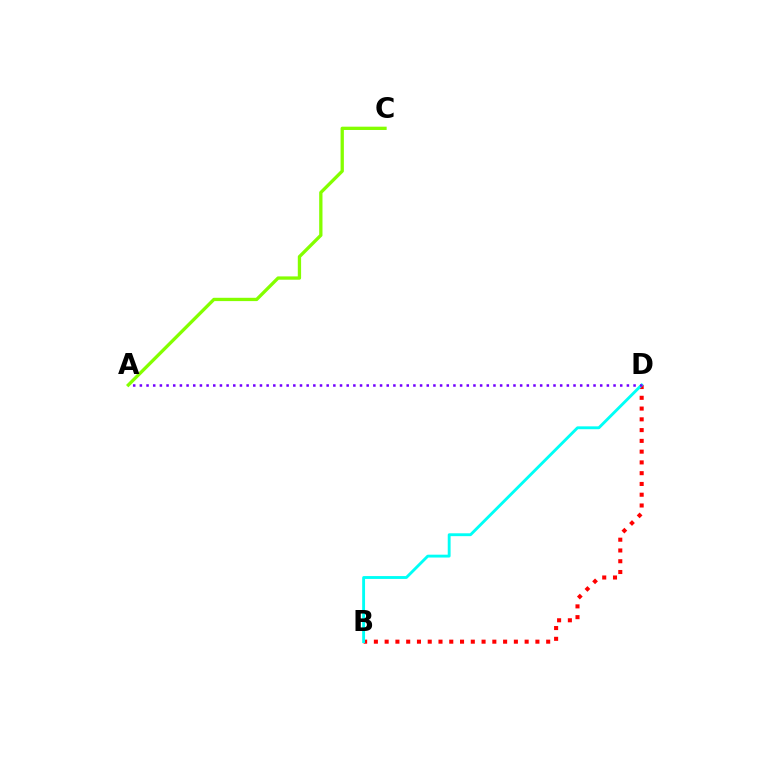{('B', 'D'): [{'color': '#ff0000', 'line_style': 'dotted', 'thickness': 2.93}, {'color': '#00fff6', 'line_style': 'solid', 'thickness': 2.06}], ('A', 'D'): [{'color': '#7200ff', 'line_style': 'dotted', 'thickness': 1.81}], ('A', 'C'): [{'color': '#84ff00', 'line_style': 'solid', 'thickness': 2.38}]}